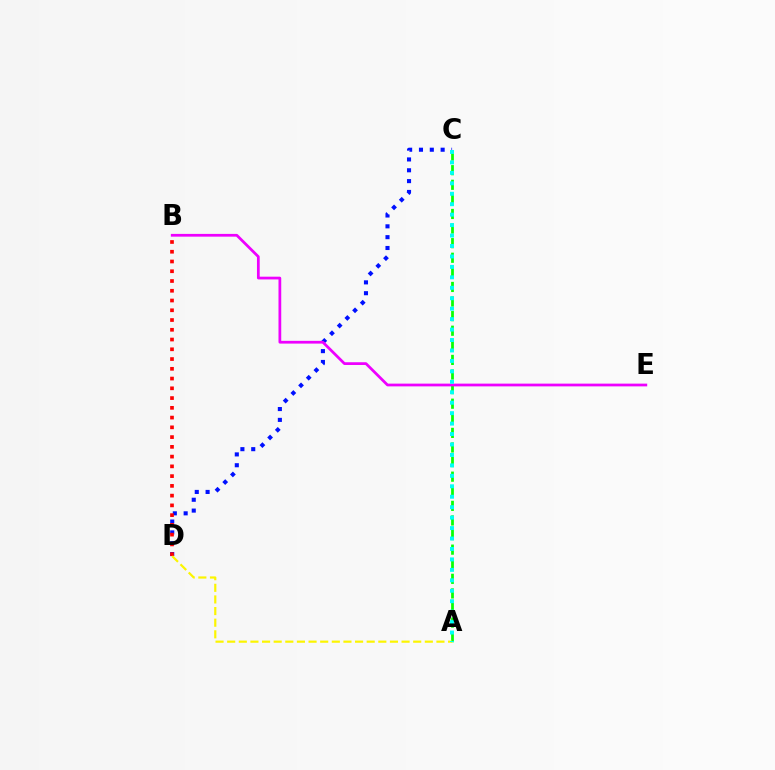{('A', 'C'): [{'color': '#08ff00', 'line_style': 'dashed', 'thickness': 1.98}, {'color': '#00fff6', 'line_style': 'dotted', 'thickness': 2.84}], ('C', 'D'): [{'color': '#0010ff', 'line_style': 'dotted', 'thickness': 2.94}], ('B', 'E'): [{'color': '#ee00ff', 'line_style': 'solid', 'thickness': 1.98}], ('B', 'D'): [{'color': '#ff0000', 'line_style': 'dotted', 'thickness': 2.65}], ('A', 'D'): [{'color': '#fcf500', 'line_style': 'dashed', 'thickness': 1.58}]}